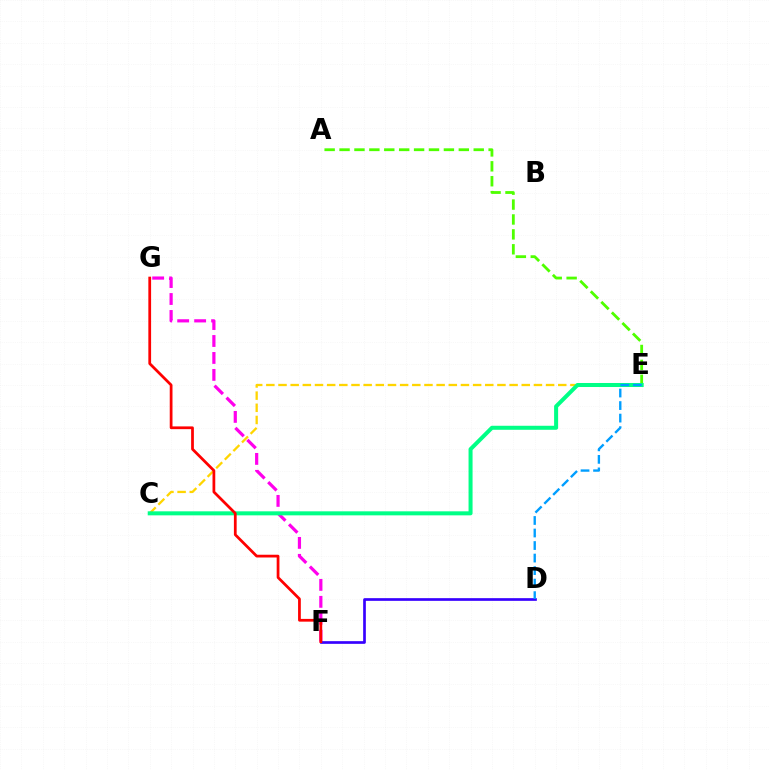{('A', 'E'): [{'color': '#4fff00', 'line_style': 'dashed', 'thickness': 2.03}], ('C', 'E'): [{'color': '#ffd500', 'line_style': 'dashed', 'thickness': 1.65}, {'color': '#00ff86', 'line_style': 'solid', 'thickness': 2.89}], ('F', 'G'): [{'color': '#ff00ed', 'line_style': 'dashed', 'thickness': 2.3}, {'color': '#ff0000', 'line_style': 'solid', 'thickness': 1.98}], ('D', 'F'): [{'color': '#3700ff', 'line_style': 'solid', 'thickness': 1.93}], ('D', 'E'): [{'color': '#009eff', 'line_style': 'dashed', 'thickness': 1.7}]}